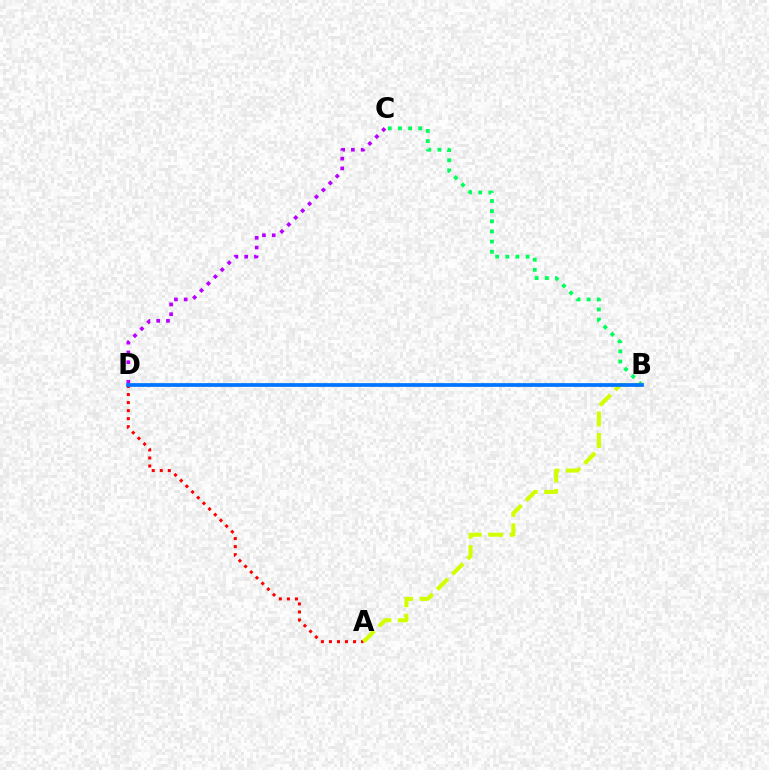{('B', 'C'): [{'color': '#00ff5c', 'line_style': 'dotted', 'thickness': 2.76}], ('A', 'D'): [{'color': '#ff0000', 'line_style': 'dotted', 'thickness': 2.18}], ('C', 'D'): [{'color': '#b900ff', 'line_style': 'dotted', 'thickness': 2.66}], ('A', 'B'): [{'color': '#d1ff00', 'line_style': 'dashed', 'thickness': 2.93}], ('B', 'D'): [{'color': '#0074ff', 'line_style': 'solid', 'thickness': 2.68}]}